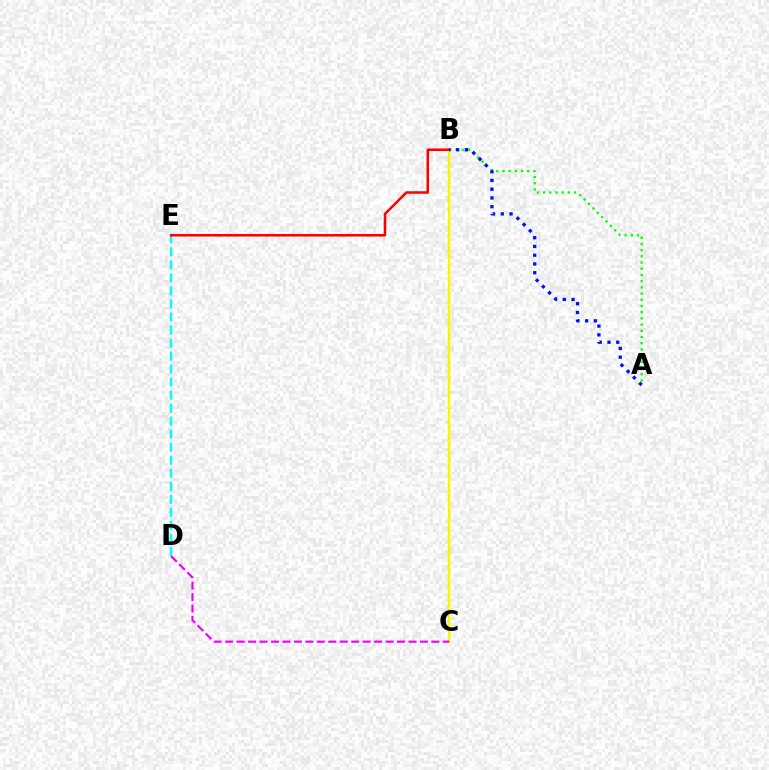{('A', 'B'): [{'color': '#08ff00', 'line_style': 'dotted', 'thickness': 1.68}, {'color': '#0010ff', 'line_style': 'dotted', 'thickness': 2.38}], ('D', 'E'): [{'color': '#00fff6', 'line_style': 'dashed', 'thickness': 1.77}], ('B', 'C'): [{'color': '#fcf500', 'line_style': 'solid', 'thickness': 1.8}], ('C', 'D'): [{'color': '#ee00ff', 'line_style': 'dashed', 'thickness': 1.56}], ('B', 'E'): [{'color': '#ff0000', 'line_style': 'solid', 'thickness': 1.83}]}